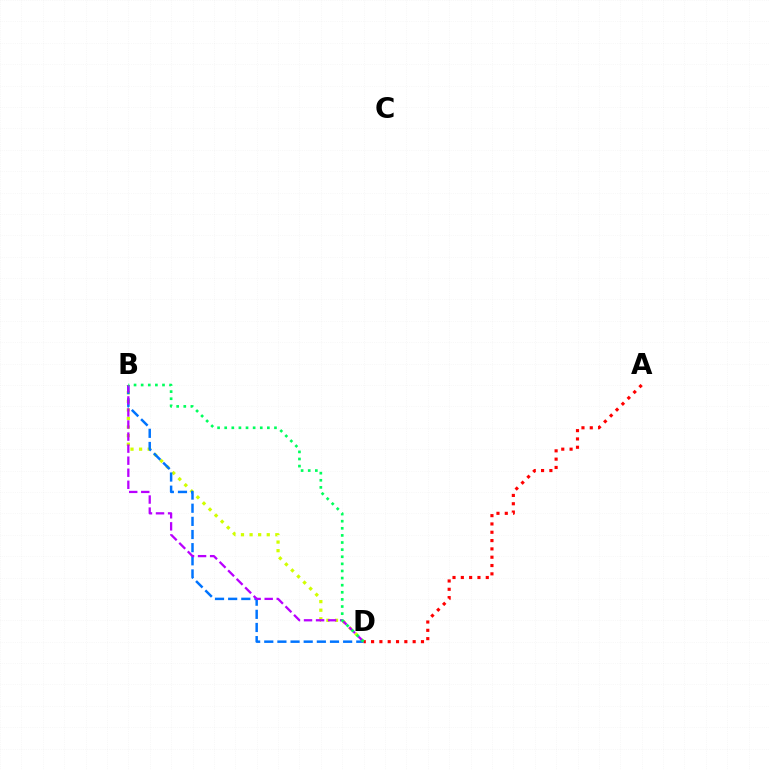{('B', 'D'): [{'color': '#d1ff00', 'line_style': 'dotted', 'thickness': 2.33}, {'color': '#0074ff', 'line_style': 'dashed', 'thickness': 1.79}, {'color': '#b900ff', 'line_style': 'dashed', 'thickness': 1.64}, {'color': '#00ff5c', 'line_style': 'dotted', 'thickness': 1.93}], ('A', 'D'): [{'color': '#ff0000', 'line_style': 'dotted', 'thickness': 2.26}]}